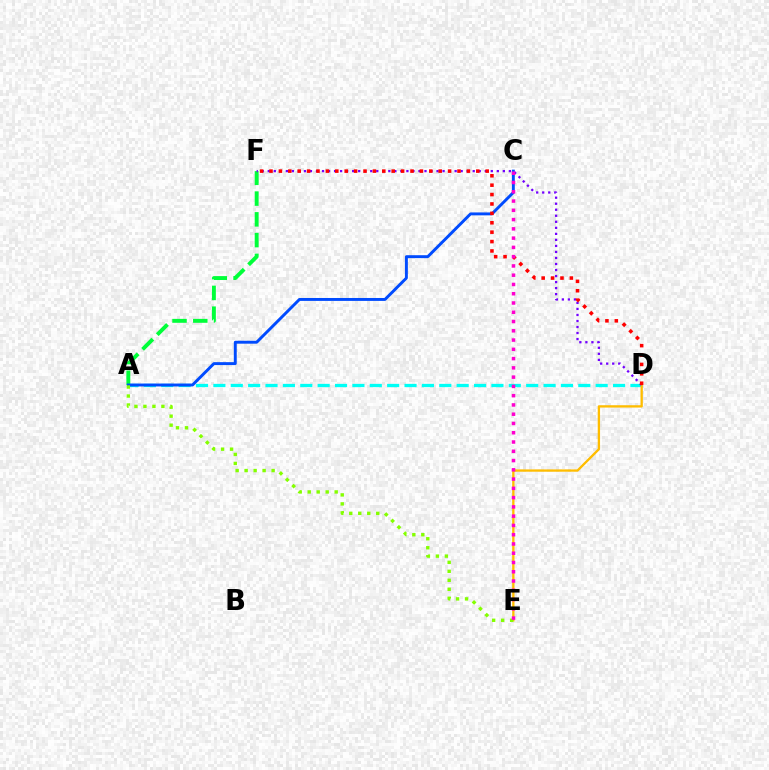{('A', 'F'): [{'color': '#00ff39', 'line_style': 'dashed', 'thickness': 2.82}], ('A', 'D'): [{'color': '#00fff6', 'line_style': 'dashed', 'thickness': 2.36}], ('D', 'E'): [{'color': '#ffbd00', 'line_style': 'solid', 'thickness': 1.67}], ('A', 'C'): [{'color': '#004bff', 'line_style': 'solid', 'thickness': 2.11}], ('D', 'F'): [{'color': '#7200ff', 'line_style': 'dotted', 'thickness': 1.64}, {'color': '#ff0000', 'line_style': 'dotted', 'thickness': 2.55}], ('A', 'E'): [{'color': '#84ff00', 'line_style': 'dotted', 'thickness': 2.44}], ('C', 'E'): [{'color': '#ff00cf', 'line_style': 'dotted', 'thickness': 2.52}]}